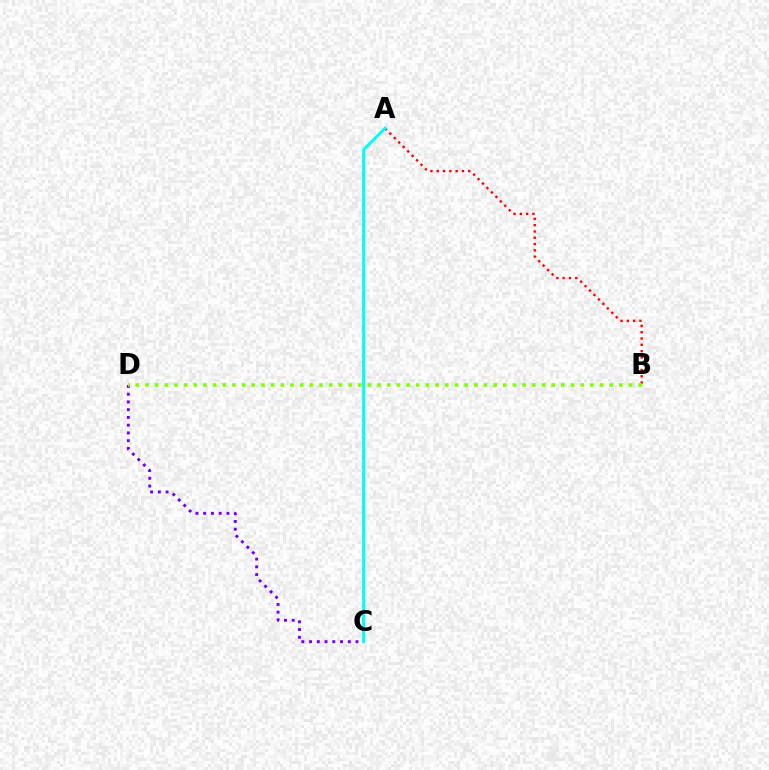{('C', 'D'): [{'color': '#7200ff', 'line_style': 'dotted', 'thickness': 2.1}], ('A', 'B'): [{'color': '#ff0000', 'line_style': 'dotted', 'thickness': 1.71}], ('A', 'C'): [{'color': '#00fff6', 'line_style': 'solid', 'thickness': 2.17}], ('B', 'D'): [{'color': '#84ff00', 'line_style': 'dotted', 'thickness': 2.63}]}